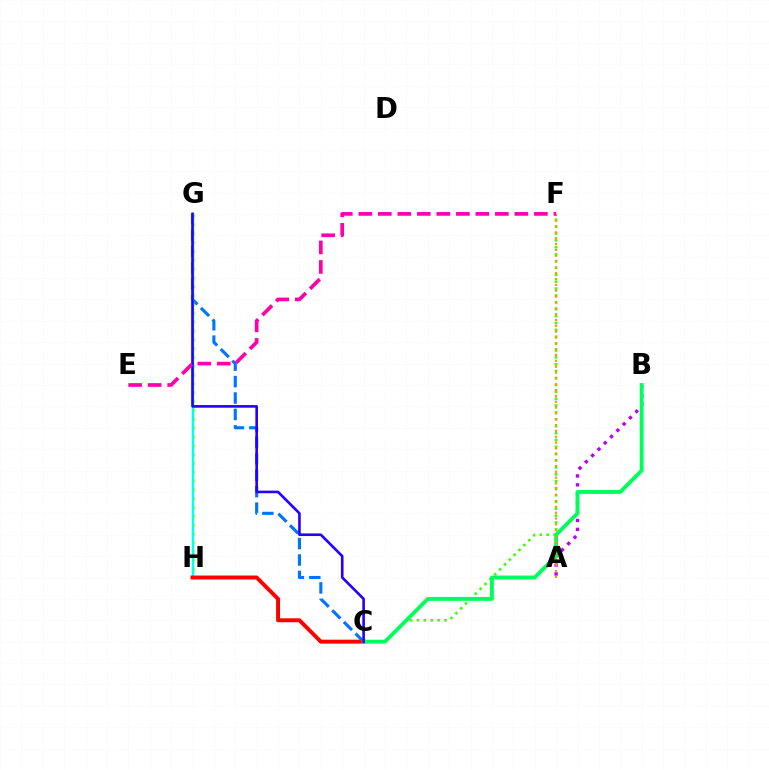{('G', 'H'): [{'color': '#d1ff00', 'line_style': 'dotted', 'thickness': 2.4}, {'color': '#00fff6', 'line_style': 'solid', 'thickness': 1.77}], ('A', 'B'): [{'color': '#b900ff', 'line_style': 'dotted', 'thickness': 2.42}], ('C', 'G'): [{'color': '#0074ff', 'line_style': 'dashed', 'thickness': 2.23}, {'color': '#2500ff', 'line_style': 'solid', 'thickness': 1.89}], ('C', 'F'): [{'color': '#3dff00', 'line_style': 'dotted', 'thickness': 1.87}], ('C', 'H'): [{'color': '#ff0000', 'line_style': 'solid', 'thickness': 2.83}], ('B', 'C'): [{'color': '#00ff5c', 'line_style': 'solid', 'thickness': 2.79}], ('A', 'F'): [{'color': '#ff9400', 'line_style': 'dotted', 'thickness': 1.59}], ('E', 'F'): [{'color': '#ff00ac', 'line_style': 'dashed', 'thickness': 2.65}]}